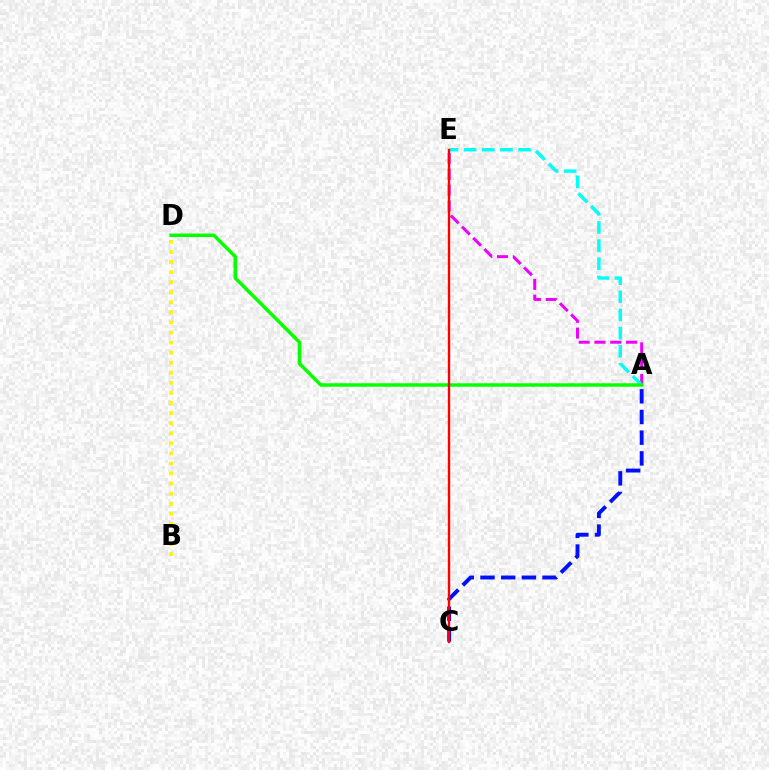{('A', 'E'): [{'color': '#ee00ff', 'line_style': 'dashed', 'thickness': 2.15}, {'color': '#00fff6', 'line_style': 'dashed', 'thickness': 2.47}], ('A', 'D'): [{'color': '#08ff00', 'line_style': 'solid', 'thickness': 2.49}], ('B', 'D'): [{'color': '#fcf500', 'line_style': 'dotted', 'thickness': 2.74}], ('A', 'C'): [{'color': '#0010ff', 'line_style': 'dashed', 'thickness': 2.81}], ('C', 'E'): [{'color': '#ff0000', 'line_style': 'solid', 'thickness': 1.7}]}